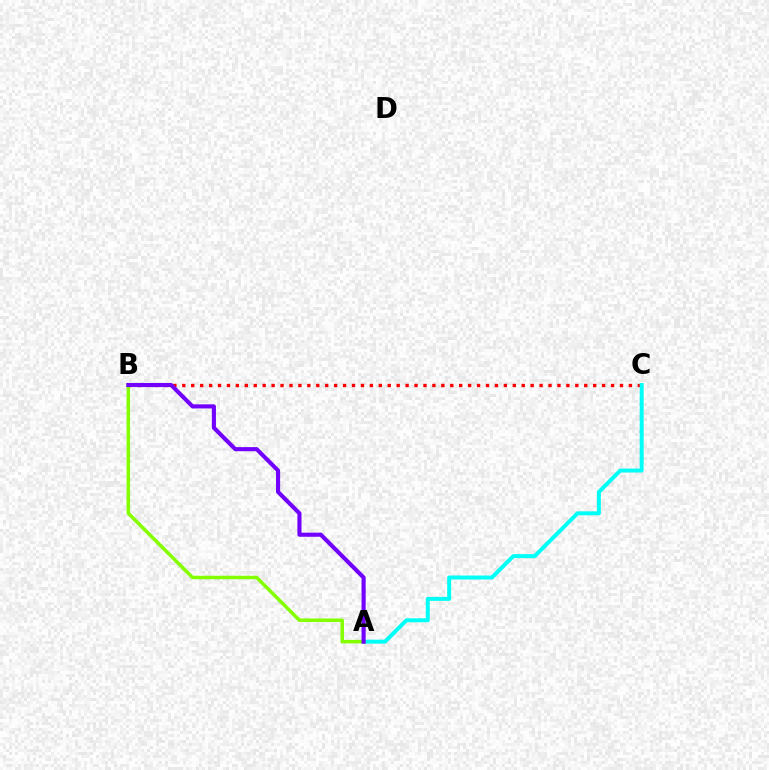{('B', 'C'): [{'color': '#ff0000', 'line_style': 'dotted', 'thickness': 2.43}], ('A', 'C'): [{'color': '#00fff6', 'line_style': 'solid', 'thickness': 2.85}], ('A', 'B'): [{'color': '#84ff00', 'line_style': 'solid', 'thickness': 2.53}, {'color': '#7200ff', 'line_style': 'solid', 'thickness': 2.96}]}